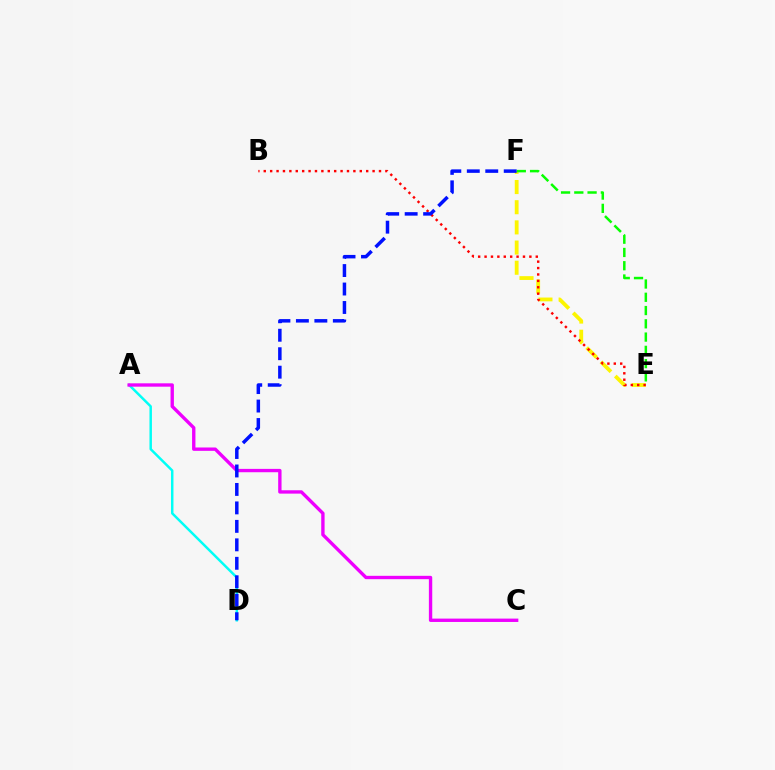{('E', 'F'): [{'color': '#fcf500', 'line_style': 'dashed', 'thickness': 2.74}, {'color': '#08ff00', 'line_style': 'dashed', 'thickness': 1.8}], ('A', 'D'): [{'color': '#00fff6', 'line_style': 'solid', 'thickness': 1.78}], ('B', 'E'): [{'color': '#ff0000', 'line_style': 'dotted', 'thickness': 1.74}], ('A', 'C'): [{'color': '#ee00ff', 'line_style': 'solid', 'thickness': 2.42}], ('D', 'F'): [{'color': '#0010ff', 'line_style': 'dashed', 'thickness': 2.51}]}